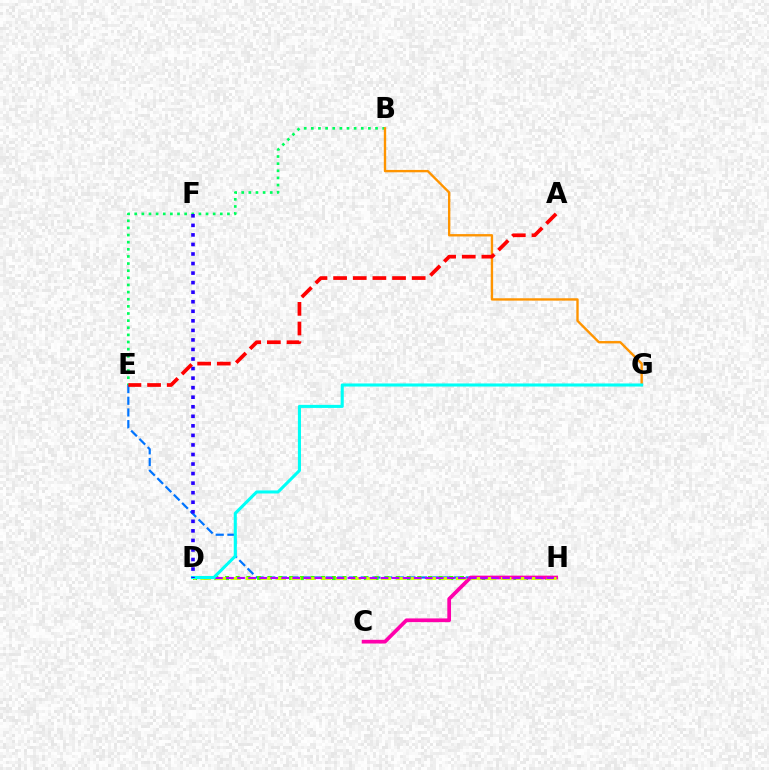{('E', 'H'): [{'color': '#0074ff', 'line_style': 'dashed', 'thickness': 1.59}], ('D', 'H'): [{'color': '#3dff00', 'line_style': 'dotted', 'thickness': 2.9}, {'color': '#d1ff00', 'line_style': 'dashed', 'thickness': 2.04}, {'color': '#b900ff', 'line_style': 'dashed', 'thickness': 1.5}], ('B', 'E'): [{'color': '#00ff5c', 'line_style': 'dotted', 'thickness': 1.94}], ('C', 'H'): [{'color': '#ff00ac', 'line_style': 'solid', 'thickness': 2.67}], ('B', 'G'): [{'color': '#ff9400', 'line_style': 'solid', 'thickness': 1.7}], ('D', 'G'): [{'color': '#00fff6', 'line_style': 'solid', 'thickness': 2.21}], ('D', 'F'): [{'color': '#2500ff', 'line_style': 'dotted', 'thickness': 2.59}], ('A', 'E'): [{'color': '#ff0000', 'line_style': 'dashed', 'thickness': 2.67}]}